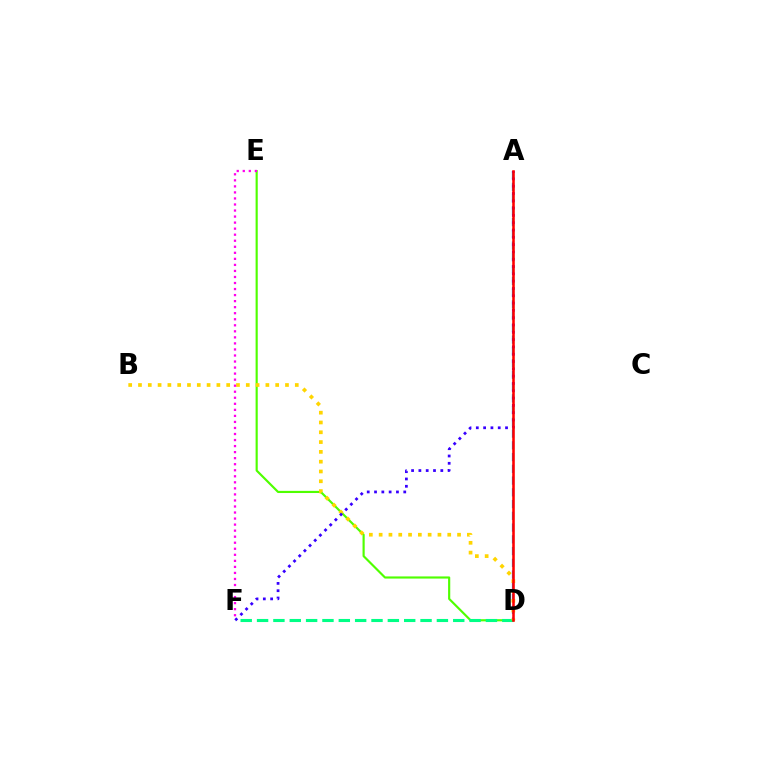{('A', 'D'): [{'color': '#009eff', 'line_style': 'dashed', 'thickness': 1.6}, {'color': '#ff0000', 'line_style': 'solid', 'thickness': 1.84}], ('D', 'E'): [{'color': '#4fff00', 'line_style': 'solid', 'thickness': 1.55}], ('D', 'F'): [{'color': '#00ff86', 'line_style': 'dashed', 'thickness': 2.22}], ('B', 'D'): [{'color': '#ffd500', 'line_style': 'dotted', 'thickness': 2.66}], ('E', 'F'): [{'color': '#ff00ed', 'line_style': 'dotted', 'thickness': 1.64}], ('A', 'F'): [{'color': '#3700ff', 'line_style': 'dotted', 'thickness': 1.98}]}